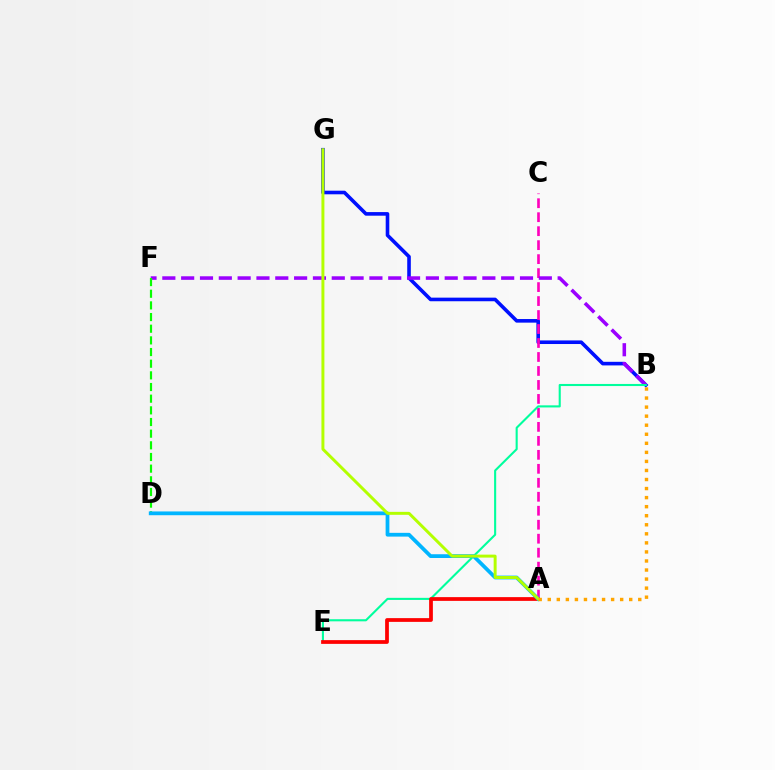{('B', 'G'): [{'color': '#0010ff', 'line_style': 'solid', 'thickness': 2.59}], ('A', 'C'): [{'color': '#ff00bd', 'line_style': 'dashed', 'thickness': 1.9}], ('B', 'F'): [{'color': '#9b00ff', 'line_style': 'dashed', 'thickness': 2.56}], ('D', 'F'): [{'color': '#08ff00', 'line_style': 'dashed', 'thickness': 1.58}], ('B', 'E'): [{'color': '#00ff9d', 'line_style': 'solid', 'thickness': 1.51}], ('A', 'E'): [{'color': '#ff0000', 'line_style': 'solid', 'thickness': 2.7}], ('A', 'D'): [{'color': '#00b5ff', 'line_style': 'solid', 'thickness': 2.71}], ('A', 'G'): [{'color': '#b3ff00', 'line_style': 'solid', 'thickness': 2.14}], ('A', 'B'): [{'color': '#ffa500', 'line_style': 'dotted', 'thickness': 2.46}]}